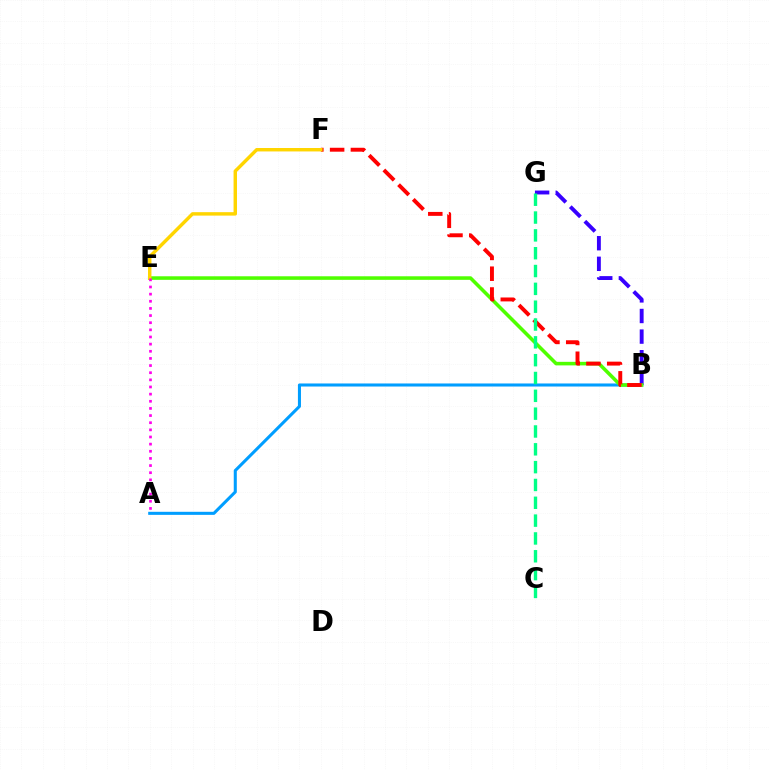{('A', 'B'): [{'color': '#009eff', 'line_style': 'solid', 'thickness': 2.2}], ('B', 'G'): [{'color': '#3700ff', 'line_style': 'dashed', 'thickness': 2.8}], ('B', 'E'): [{'color': '#4fff00', 'line_style': 'solid', 'thickness': 2.56}], ('B', 'F'): [{'color': '#ff0000', 'line_style': 'dashed', 'thickness': 2.82}], ('E', 'F'): [{'color': '#ffd500', 'line_style': 'solid', 'thickness': 2.48}], ('A', 'E'): [{'color': '#ff00ed', 'line_style': 'dotted', 'thickness': 1.94}], ('C', 'G'): [{'color': '#00ff86', 'line_style': 'dashed', 'thickness': 2.42}]}